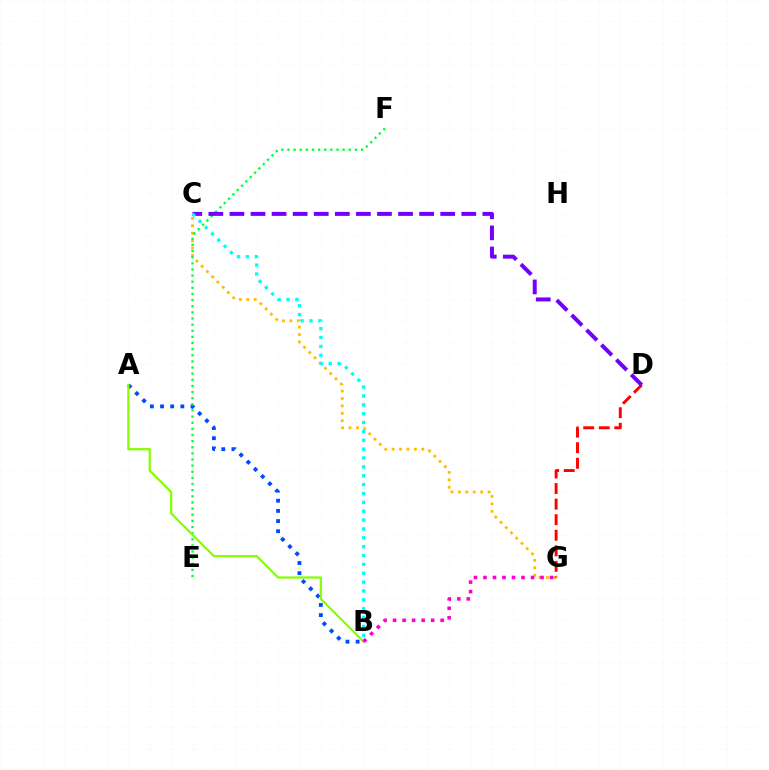{('C', 'G'): [{'color': '#ffbd00', 'line_style': 'dotted', 'thickness': 2.02}], ('A', 'B'): [{'color': '#004bff', 'line_style': 'dotted', 'thickness': 2.76}, {'color': '#84ff00', 'line_style': 'solid', 'thickness': 1.6}], ('E', 'F'): [{'color': '#00ff39', 'line_style': 'dotted', 'thickness': 1.67}], ('D', 'G'): [{'color': '#ff0000', 'line_style': 'dashed', 'thickness': 2.11}], ('C', 'D'): [{'color': '#7200ff', 'line_style': 'dashed', 'thickness': 2.86}], ('B', 'C'): [{'color': '#00fff6', 'line_style': 'dotted', 'thickness': 2.41}], ('B', 'G'): [{'color': '#ff00cf', 'line_style': 'dotted', 'thickness': 2.58}]}